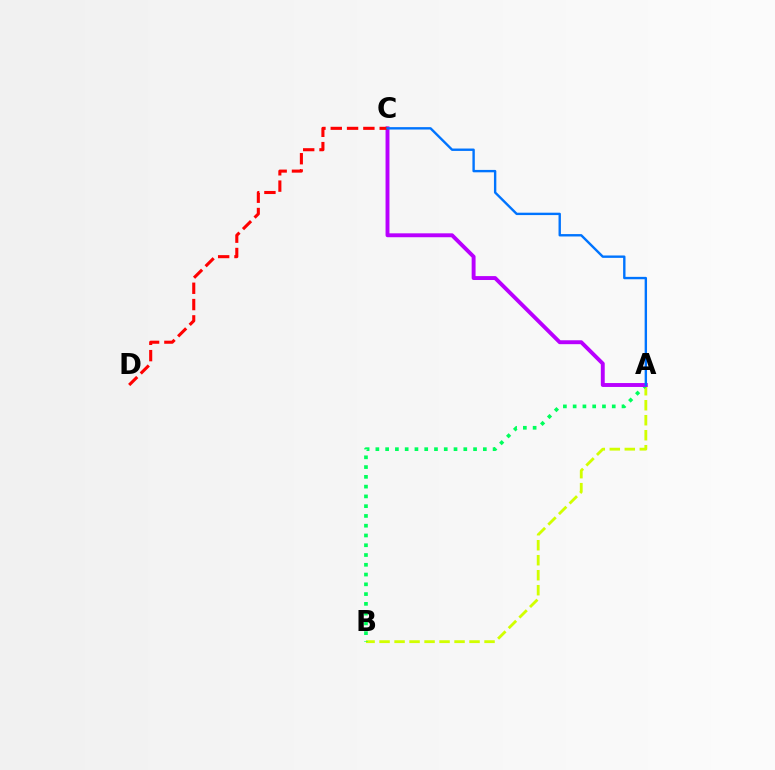{('A', 'B'): [{'color': '#d1ff00', 'line_style': 'dashed', 'thickness': 2.04}, {'color': '#00ff5c', 'line_style': 'dotted', 'thickness': 2.65}], ('A', 'C'): [{'color': '#b900ff', 'line_style': 'solid', 'thickness': 2.81}, {'color': '#0074ff', 'line_style': 'solid', 'thickness': 1.72}], ('C', 'D'): [{'color': '#ff0000', 'line_style': 'dashed', 'thickness': 2.22}]}